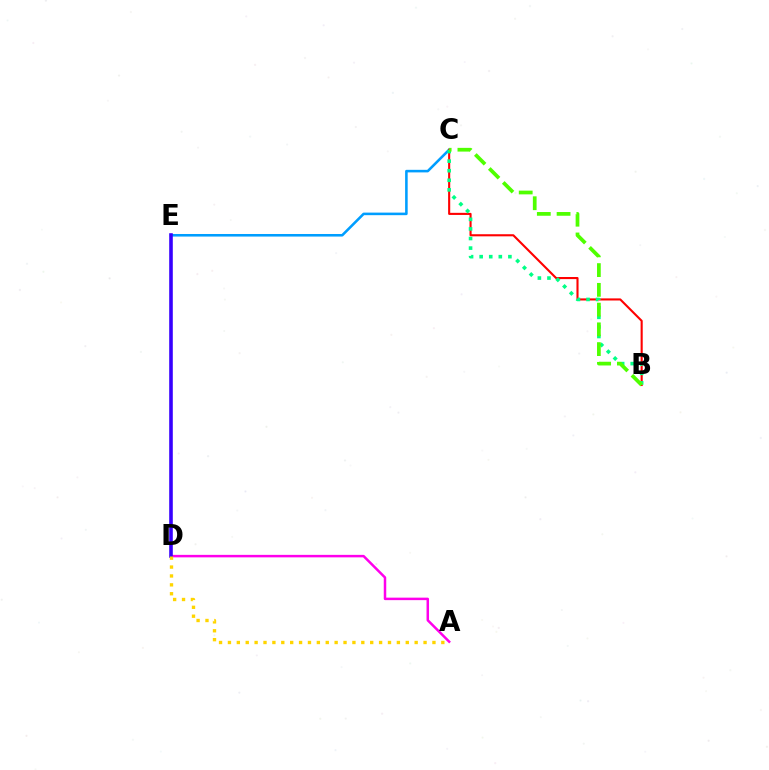{('A', 'D'): [{'color': '#ff00ed', 'line_style': 'solid', 'thickness': 1.79}, {'color': '#ffd500', 'line_style': 'dotted', 'thickness': 2.42}], ('C', 'E'): [{'color': '#009eff', 'line_style': 'solid', 'thickness': 1.85}], ('D', 'E'): [{'color': '#3700ff', 'line_style': 'solid', 'thickness': 2.59}], ('B', 'C'): [{'color': '#ff0000', 'line_style': 'solid', 'thickness': 1.51}, {'color': '#00ff86', 'line_style': 'dotted', 'thickness': 2.6}, {'color': '#4fff00', 'line_style': 'dashed', 'thickness': 2.68}]}